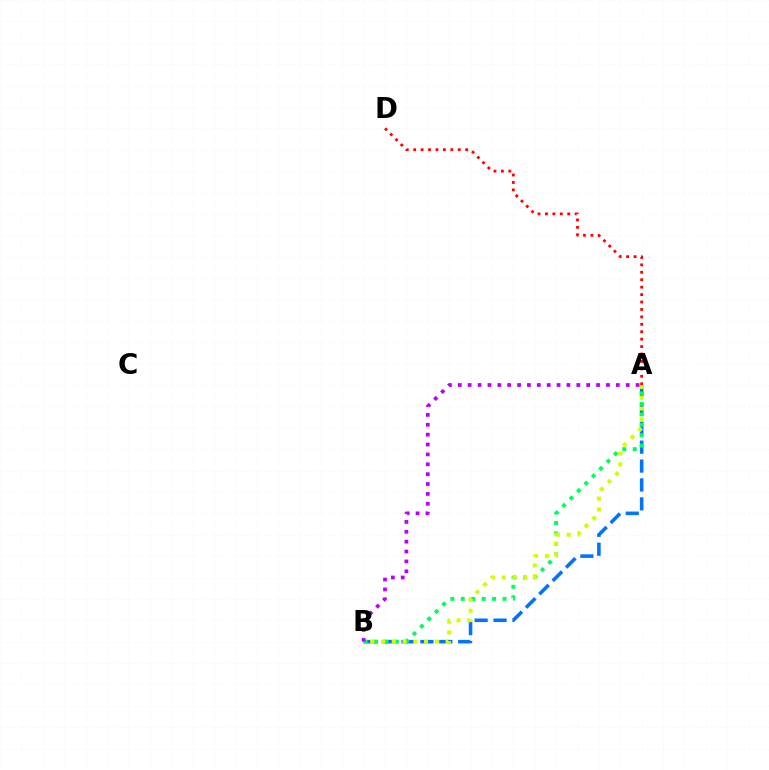{('A', 'B'): [{'color': '#0074ff', 'line_style': 'dashed', 'thickness': 2.57}, {'color': '#00ff5c', 'line_style': 'dotted', 'thickness': 2.84}, {'color': '#d1ff00', 'line_style': 'dotted', 'thickness': 2.93}, {'color': '#b900ff', 'line_style': 'dotted', 'thickness': 2.68}], ('A', 'D'): [{'color': '#ff0000', 'line_style': 'dotted', 'thickness': 2.02}]}